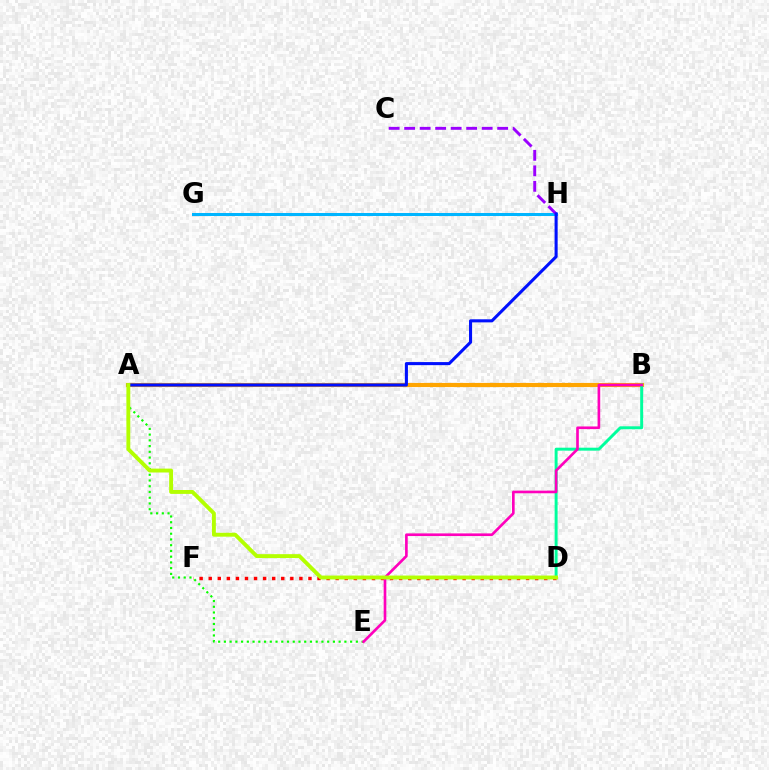{('D', 'F'): [{'color': '#ff0000', 'line_style': 'dotted', 'thickness': 2.46}], ('A', 'E'): [{'color': '#08ff00', 'line_style': 'dotted', 'thickness': 1.56}], ('A', 'B'): [{'color': '#ffa500', 'line_style': 'solid', 'thickness': 2.98}], ('G', 'H'): [{'color': '#00b5ff', 'line_style': 'solid', 'thickness': 2.17}], ('B', 'D'): [{'color': '#00ff9d', 'line_style': 'solid', 'thickness': 2.12}], ('B', 'E'): [{'color': '#ff00bd', 'line_style': 'solid', 'thickness': 1.91}], ('C', 'H'): [{'color': '#9b00ff', 'line_style': 'dashed', 'thickness': 2.11}], ('A', 'H'): [{'color': '#0010ff', 'line_style': 'solid', 'thickness': 2.21}], ('A', 'D'): [{'color': '#b3ff00', 'line_style': 'solid', 'thickness': 2.8}]}